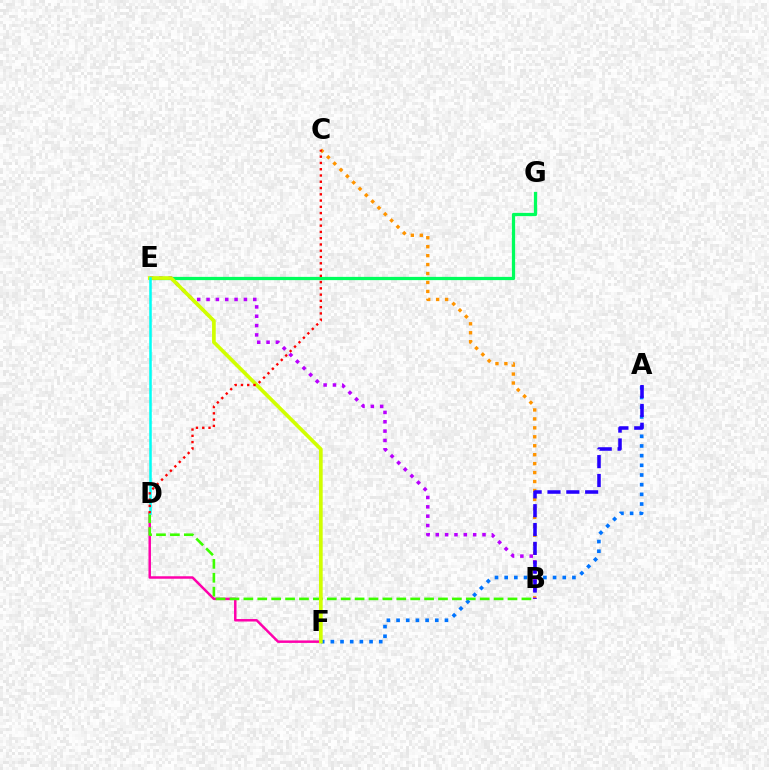{('E', 'G'): [{'color': '#00ff5c', 'line_style': 'solid', 'thickness': 2.33}], ('D', 'F'): [{'color': '#ff00ac', 'line_style': 'solid', 'thickness': 1.79}], ('A', 'F'): [{'color': '#0074ff', 'line_style': 'dotted', 'thickness': 2.63}], ('B', 'C'): [{'color': '#ff9400', 'line_style': 'dotted', 'thickness': 2.43}], ('B', 'E'): [{'color': '#b900ff', 'line_style': 'dotted', 'thickness': 2.54}], ('B', 'D'): [{'color': '#3dff00', 'line_style': 'dashed', 'thickness': 1.89}], ('E', 'F'): [{'color': '#d1ff00', 'line_style': 'solid', 'thickness': 2.66}], ('A', 'B'): [{'color': '#2500ff', 'line_style': 'dashed', 'thickness': 2.56}], ('D', 'E'): [{'color': '#00fff6', 'line_style': 'solid', 'thickness': 1.83}], ('C', 'D'): [{'color': '#ff0000', 'line_style': 'dotted', 'thickness': 1.7}]}